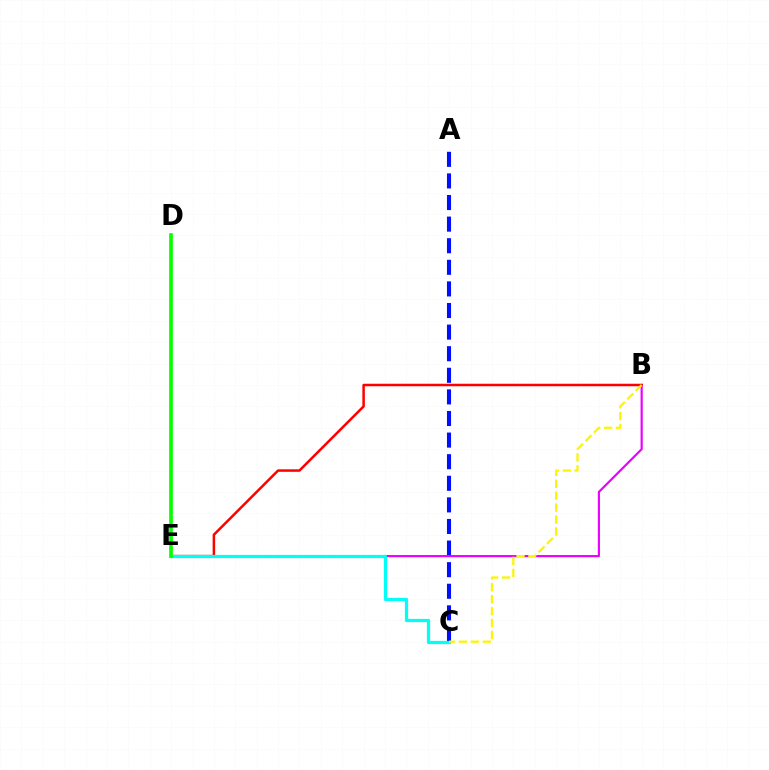{('A', 'C'): [{'color': '#0010ff', 'line_style': 'dashed', 'thickness': 2.93}], ('B', 'E'): [{'color': '#ee00ff', 'line_style': 'solid', 'thickness': 1.57}, {'color': '#ff0000', 'line_style': 'solid', 'thickness': 1.81}], ('C', 'E'): [{'color': '#00fff6', 'line_style': 'solid', 'thickness': 2.34}], ('D', 'E'): [{'color': '#08ff00', 'line_style': 'solid', 'thickness': 2.65}], ('B', 'C'): [{'color': '#fcf500', 'line_style': 'dashed', 'thickness': 1.62}]}